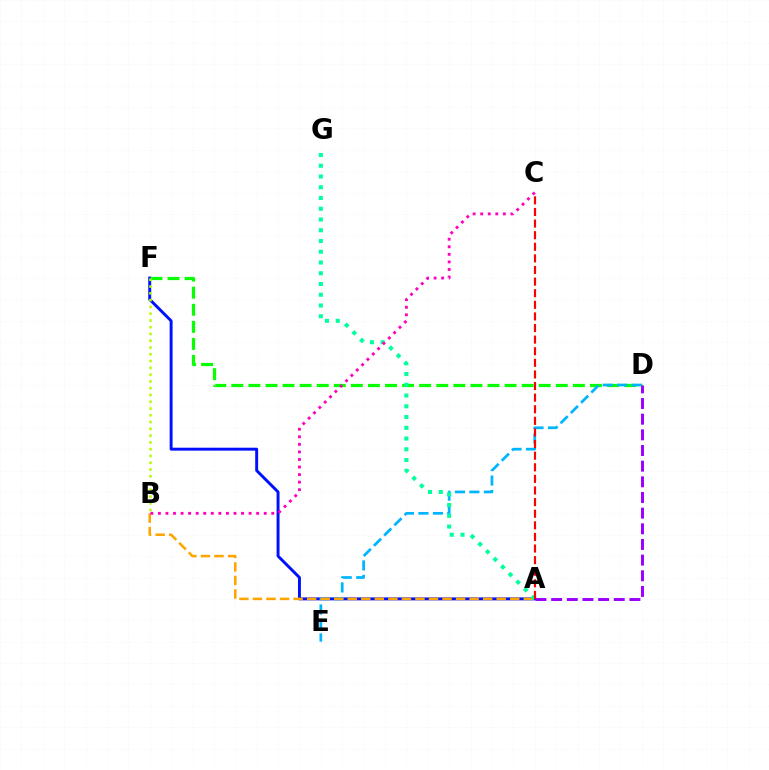{('A', 'F'): [{'color': '#0010ff', 'line_style': 'solid', 'thickness': 2.11}], ('D', 'F'): [{'color': '#08ff00', 'line_style': 'dashed', 'thickness': 2.32}], ('D', 'E'): [{'color': '#00b5ff', 'line_style': 'dashed', 'thickness': 1.97}], ('A', 'D'): [{'color': '#9b00ff', 'line_style': 'dashed', 'thickness': 2.13}], ('A', 'B'): [{'color': '#ffa500', 'line_style': 'dashed', 'thickness': 1.84}], ('B', 'F'): [{'color': '#b3ff00', 'line_style': 'dotted', 'thickness': 1.84}], ('A', 'G'): [{'color': '#00ff9d', 'line_style': 'dotted', 'thickness': 2.92}], ('A', 'C'): [{'color': '#ff0000', 'line_style': 'dashed', 'thickness': 1.58}], ('B', 'C'): [{'color': '#ff00bd', 'line_style': 'dotted', 'thickness': 2.05}]}